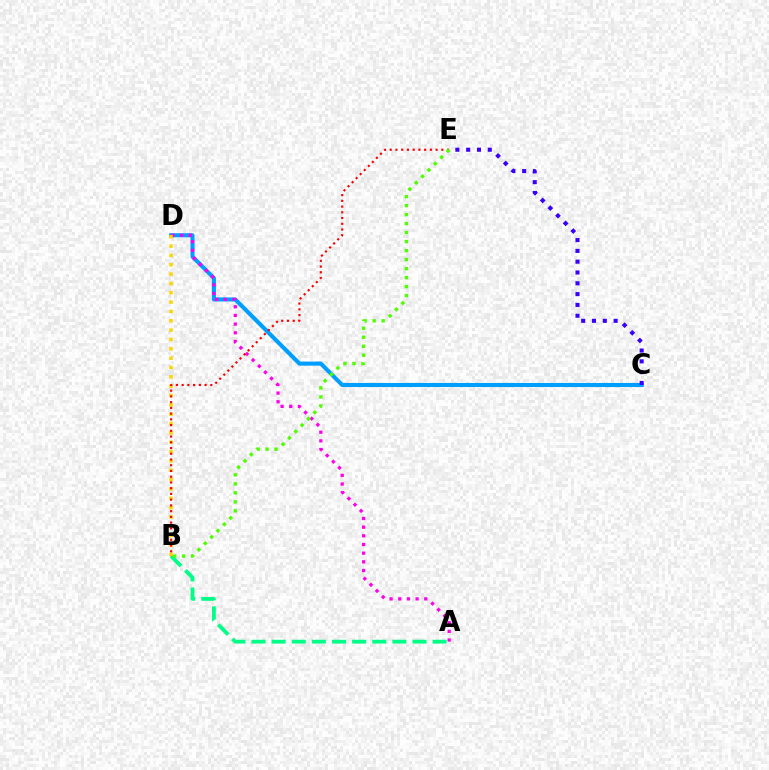{('A', 'B'): [{'color': '#00ff86', 'line_style': 'dashed', 'thickness': 2.73}], ('C', 'D'): [{'color': '#009eff', 'line_style': 'solid', 'thickness': 2.93}], ('C', 'E'): [{'color': '#3700ff', 'line_style': 'dotted', 'thickness': 2.94}], ('A', 'D'): [{'color': '#ff00ed', 'line_style': 'dotted', 'thickness': 2.36}], ('B', 'D'): [{'color': '#ffd500', 'line_style': 'dotted', 'thickness': 2.54}], ('B', 'E'): [{'color': '#ff0000', 'line_style': 'dotted', 'thickness': 1.56}, {'color': '#4fff00', 'line_style': 'dotted', 'thickness': 2.44}]}